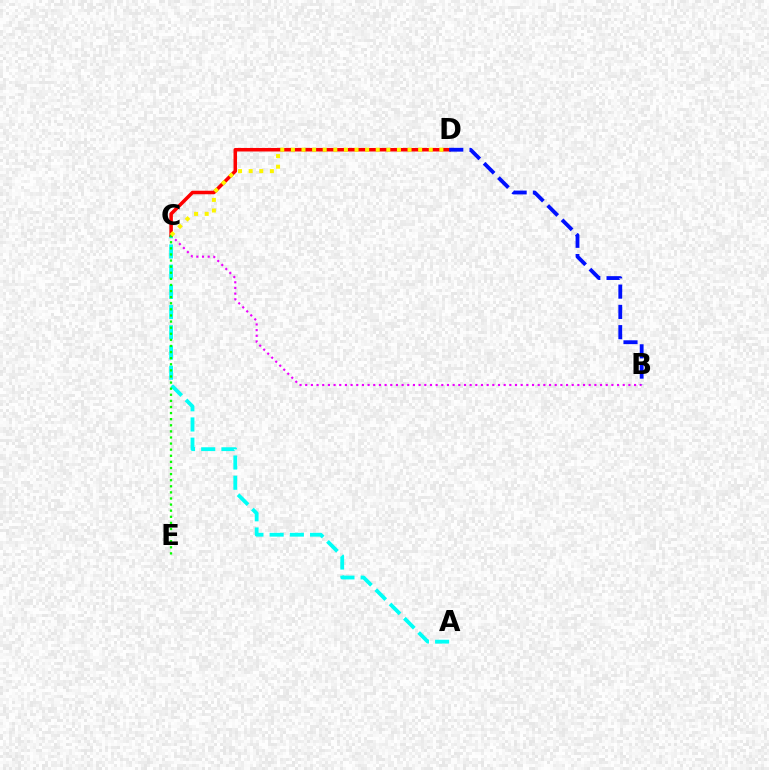{('B', 'C'): [{'color': '#ee00ff', 'line_style': 'dotted', 'thickness': 1.54}], ('A', 'C'): [{'color': '#00fff6', 'line_style': 'dashed', 'thickness': 2.75}], ('C', 'D'): [{'color': '#ff0000', 'line_style': 'solid', 'thickness': 2.54}, {'color': '#fcf500', 'line_style': 'dotted', 'thickness': 2.88}], ('C', 'E'): [{'color': '#08ff00', 'line_style': 'dotted', 'thickness': 1.66}], ('B', 'D'): [{'color': '#0010ff', 'line_style': 'dashed', 'thickness': 2.75}]}